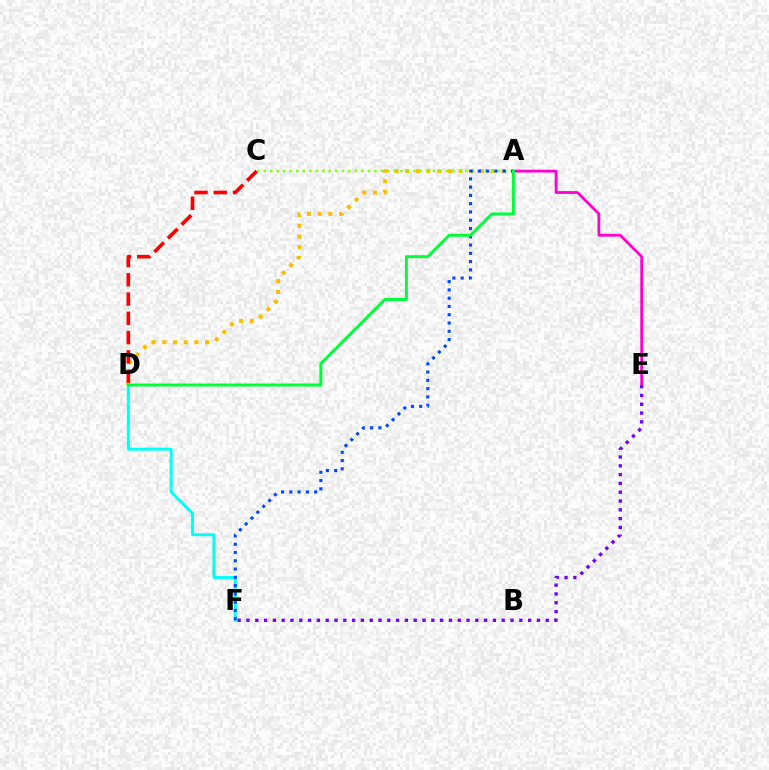{('A', 'E'): [{'color': '#ff00cf', 'line_style': 'solid', 'thickness': 2.0}], ('A', 'D'): [{'color': '#ffbd00', 'line_style': 'dotted', 'thickness': 2.91}, {'color': '#00ff39', 'line_style': 'solid', 'thickness': 2.14}], ('D', 'F'): [{'color': '#00fff6', 'line_style': 'solid', 'thickness': 2.11}], ('A', 'C'): [{'color': '#84ff00', 'line_style': 'dotted', 'thickness': 1.77}], ('C', 'D'): [{'color': '#ff0000', 'line_style': 'dashed', 'thickness': 2.62}], ('A', 'F'): [{'color': '#004bff', 'line_style': 'dotted', 'thickness': 2.25}], ('E', 'F'): [{'color': '#7200ff', 'line_style': 'dotted', 'thickness': 2.39}]}